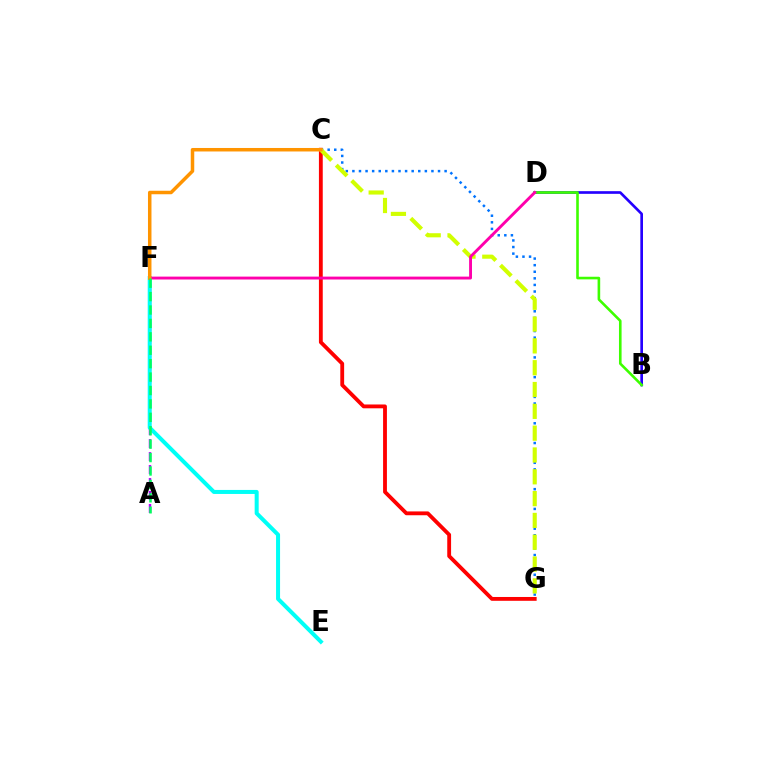{('A', 'F'): [{'color': '#b900ff', 'line_style': 'dashed', 'thickness': 1.76}, {'color': '#00ff5c', 'line_style': 'dashed', 'thickness': 1.82}], ('E', 'F'): [{'color': '#00fff6', 'line_style': 'solid', 'thickness': 2.89}], ('B', 'D'): [{'color': '#2500ff', 'line_style': 'solid', 'thickness': 1.92}, {'color': '#3dff00', 'line_style': 'solid', 'thickness': 1.88}], ('C', 'G'): [{'color': '#ff0000', 'line_style': 'solid', 'thickness': 2.76}, {'color': '#0074ff', 'line_style': 'dotted', 'thickness': 1.79}, {'color': '#d1ff00', 'line_style': 'dashed', 'thickness': 2.96}], ('D', 'F'): [{'color': '#ff00ac', 'line_style': 'solid', 'thickness': 2.08}], ('C', 'F'): [{'color': '#ff9400', 'line_style': 'solid', 'thickness': 2.52}]}